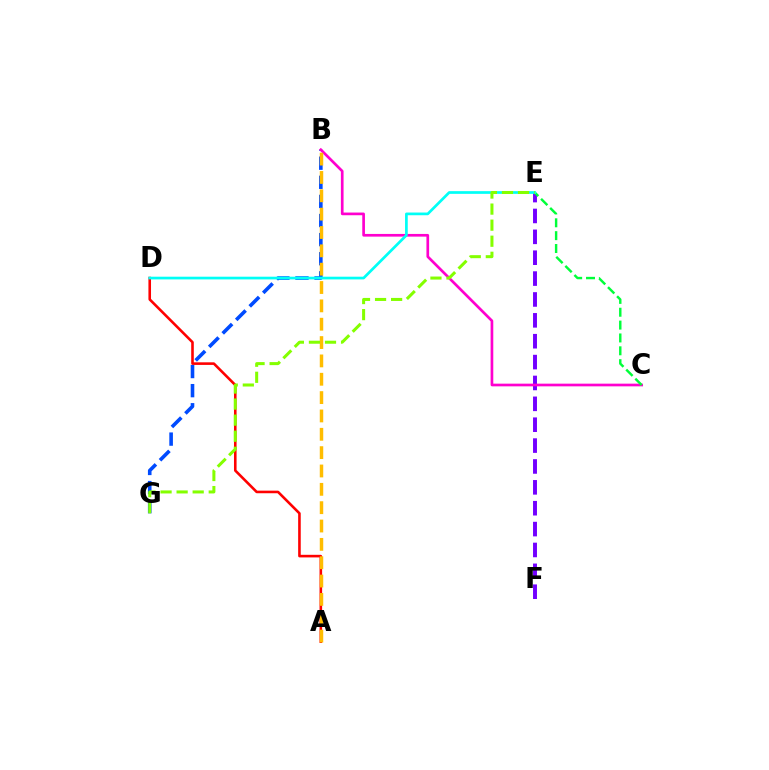{('B', 'G'): [{'color': '#004bff', 'line_style': 'dashed', 'thickness': 2.6}], ('A', 'D'): [{'color': '#ff0000', 'line_style': 'solid', 'thickness': 1.87}], ('E', 'F'): [{'color': '#7200ff', 'line_style': 'dashed', 'thickness': 2.84}], ('B', 'C'): [{'color': '#ff00cf', 'line_style': 'solid', 'thickness': 1.93}], ('C', 'E'): [{'color': '#00ff39', 'line_style': 'dashed', 'thickness': 1.75}], ('A', 'B'): [{'color': '#ffbd00', 'line_style': 'dashed', 'thickness': 2.49}], ('D', 'E'): [{'color': '#00fff6', 'line_style': 'solid', 'thickness': 1.95}], ('E', 'G'): [{'color': '#84ff00', 'line_style': 'dashed', 'thickness': 2.18}]}